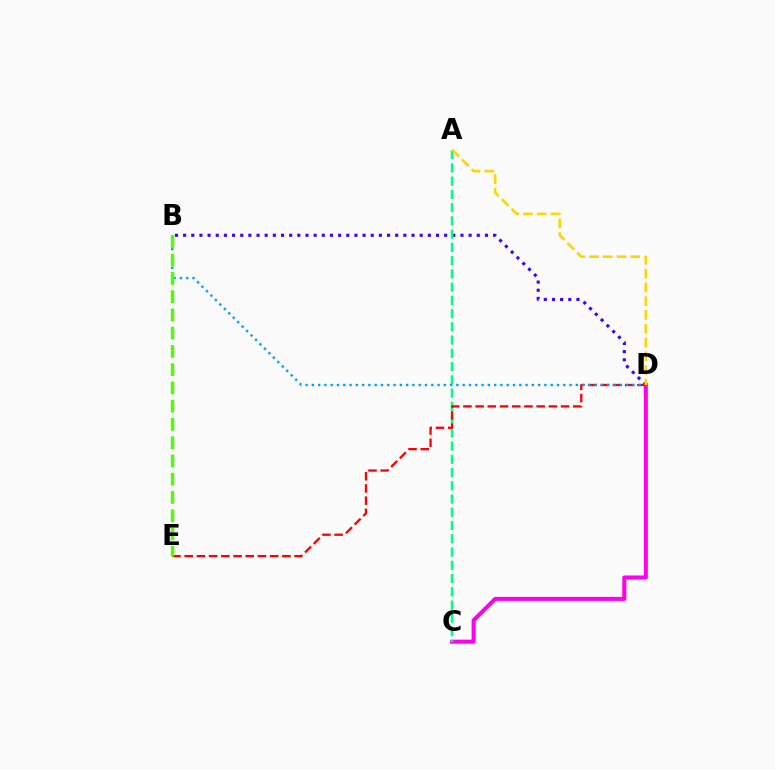{('C', 'D'): [{'color': '#ff00ed', 'line_style': 'solid', 'thickness': 2.9}], ('B', 'D'): [{'color': '#3700ff', 'line_style': 'dotted', 'thickness': 2.22}, {'color': '#009eff', 'line_style': 'dotted', 'thickness': 1.71}], ('A', 'C'): [{'color': '#00ff86', 'line_style': 'dashed', 'thickness': 1.8}], ('D', 'E'): [{'color': '#ff0000', 'line_style': 'dashed', 'thickness': 1.66}], ('B', 'E'): [{'color': '#4fff00', 'line_style': 'dashed', 'thickness': 2.48}], ('A', 'D'): [{'color': '#ffd500', 'line_style': 'dashed', 'thickness': 1.87}]}